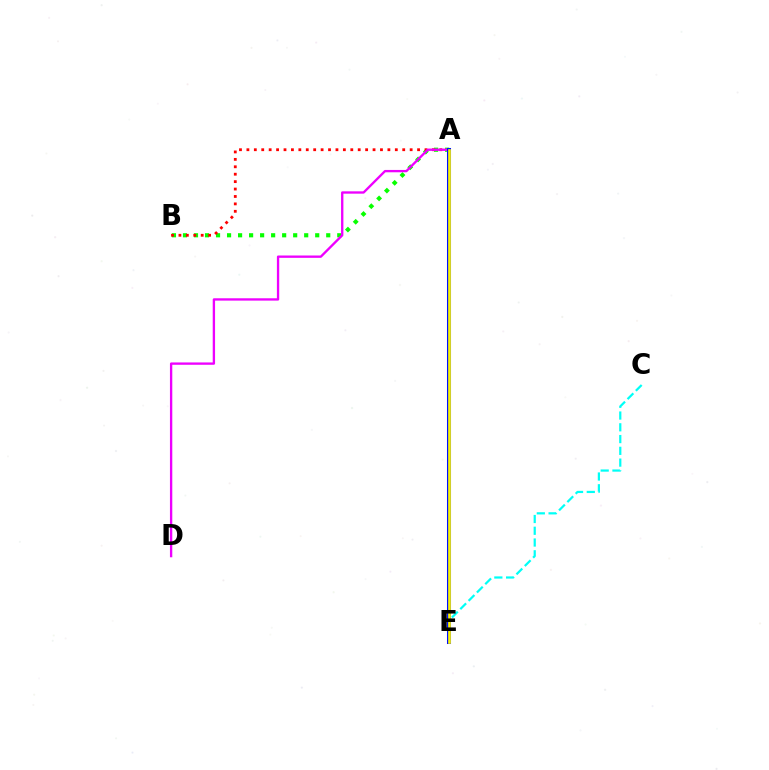{('A', 'B'): [{'color': '#08ff00', 'line_style': 'dotted', 'thickness': 2.99}, {'color': '#ff0000', 'line_style': 'dotted', 'thickness': 2.02}], ('C', 'E'): [{'color': '#00fff6', 'line_style': 'dashed', 'thickness': 1.6}], ('A', 'D'): [{'color': '#ee00ff', 'line_style': 'solid', 'thickness': 1.68}], ('A', 'E'): [{'color': '#0010ff', 'line_style': 'solid', 'thickness': 2.9}, {'color': '#fcf500', 'line_style': 'solid', 'thickness': 1.92}]}